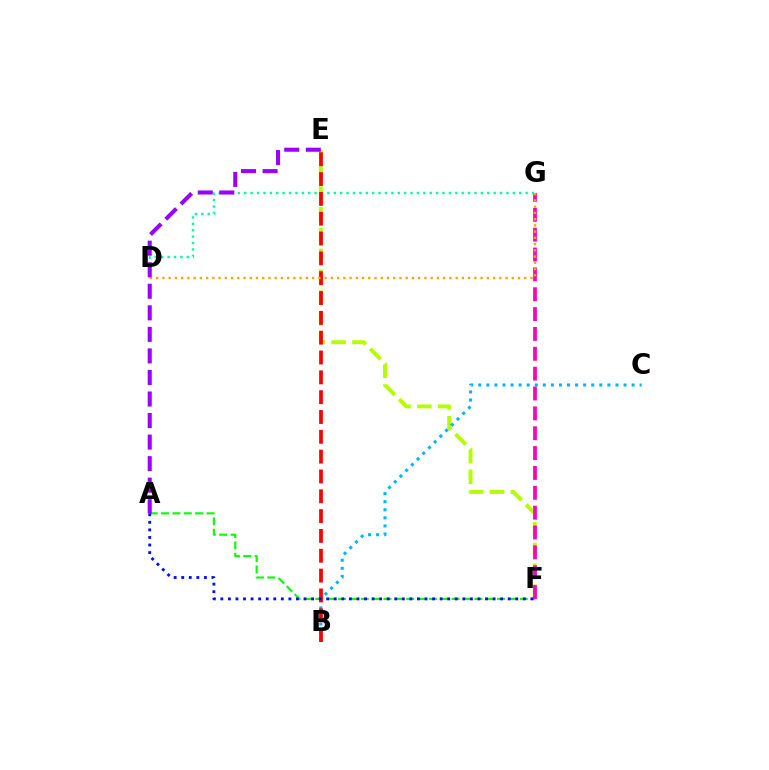{('E', 'F'): [{'color': '#b3ff00', 'line_style': 'dashed', 'thickness': 2.83}], ('A', 'F'): [{'color': '#08ff00', 'line_style': 'dashed', 'thickness': 1.54}, {'color': '#0010ff', 'line_style': 'dotted', 'thickness': 2.05}], ('F', 'G'): [{'color': '#ff00bd', 'line_style': 'dashed', 'thickness': 2.7}], ('D', 'G'): [{'color': '#00ff9d', 'line_style': 'dotted', 'thickness': 1.74}, {'color': '#ffa500', 'line_style': 'dotted', 'thickness': 1.69}], ('B', 'C'): [{'color': '#00b5ff', 'line_style': 'dotted', 'thickness': 2.19}], ('B', 'E'): [{'color': '#ff0000', 'line_style': 'dashed', 'thickness': 2.69}], ('A', 'E'): [{'color': '#9b00ff', 'line_style': 'dashed', 'thickness': 2.93}]}